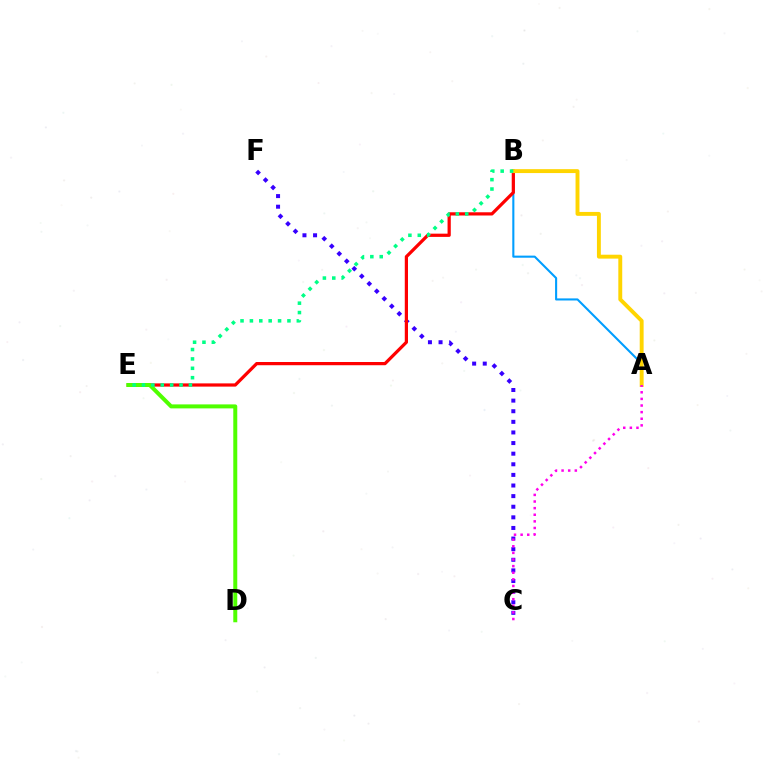{('A', 'B'): [{'color': '#009eff', 'line_style': 'solid', 'thickness': 1.5}, {'color': '#ffd500', 'line_style': 'solid', 'thickness': 2.81}], ('C', 'F'): [{'color': '#3700ff', 'line_style': 'dotted', 'thickness': 2.88}], ('B', 'E'): [{'color': '#ff0000', 'line_style': 'solid', 'thickness': 2.32}, {'color': '#00ff86', 'line_style': 'dotted', 'thickness': 2.55}], ('A', 'C'): [{'color': '#ff00ed', 'line_style': 'dotted', 'thickness': 1.8}], ('D', 'E'): [{'color': '#4fff00', 'line_style': 'solid', 'thickness': 2.87}]}